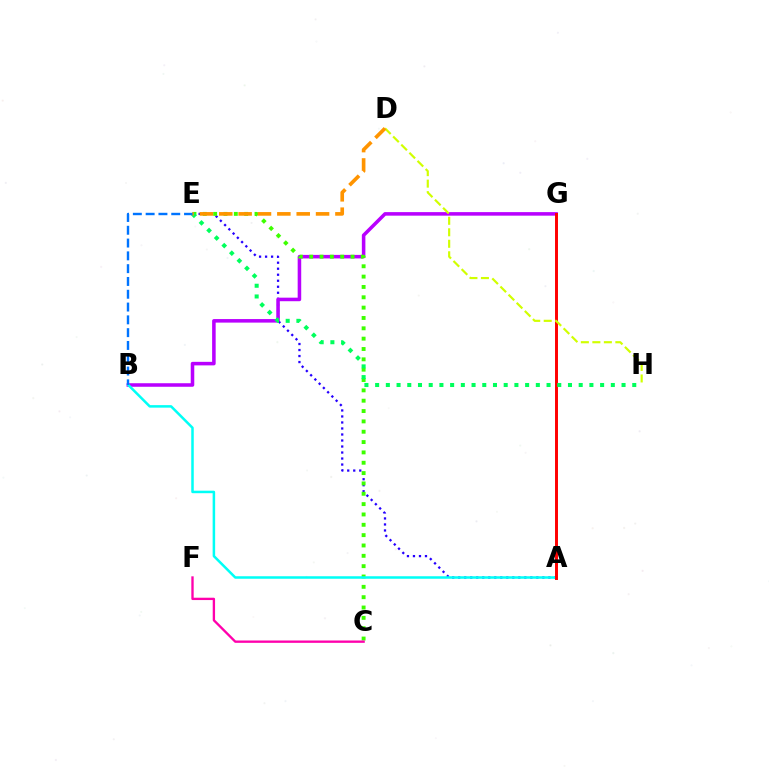{('A', 'E'): [{'color': '#2500ff', 'line_style': 'dotted', 'thickness': 1.63}], ('B', 'G'): [{'color': '#b900ff', 'line_style': 'solid', 'thickness': 2.55}], ('C', 'E'): [{'color': '#3dff00', 'line_style': 'dotted', 'thickness': 2.81}], ('A', 'B'): [{'color': '#00fff6', 'line_style': 'solid', 'thickness': 1.81}], ('C', 'F'): [{'color': '#ff00ac', 'line_style': 'solid', 'thickness': 1.69}], ('A', 'G'): [{'color': '#ff0000', 'line_style': 'solid', 'thickness': 2.12}], ('D', 'H'): [{'color': '#d1ff00', 'line_style': 'dashed', 'thickness': 1.56}], ('E', 'H'): [{'color': '#00ff5c', 'line_style': 'dotted', 'thickness': 2.91}], ('B', 'E'): [{'color': '#0074ff', 'line_style': 'dashed', 'thickness': 1.74}], ('D', 'E'): [{'color': '#ff9400', 'line_style': 'dashed', 'thickness': 2.63}]}